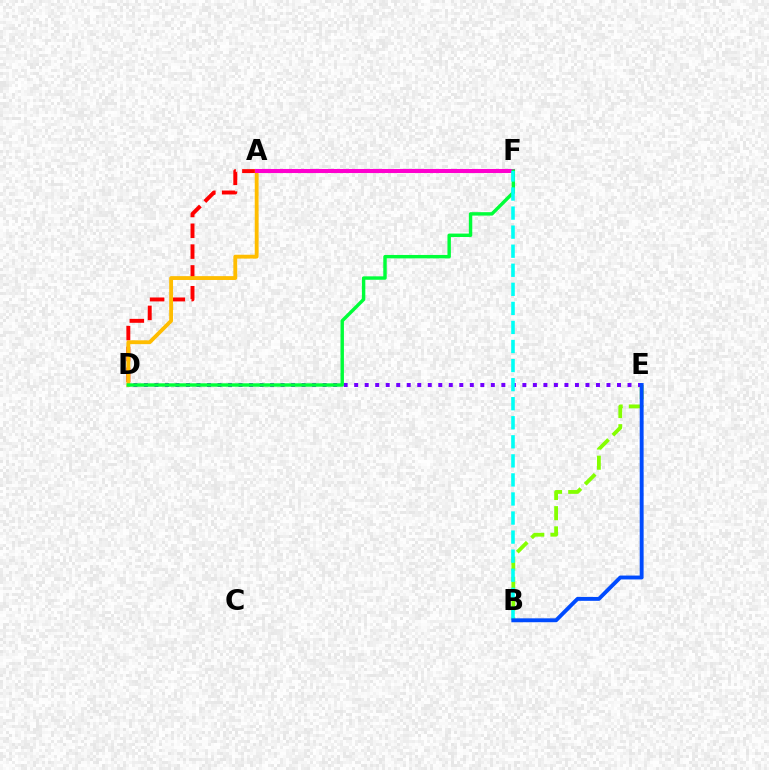{('A', 'D'): [{'color': '#ff0000', 'line_style': 'dashed', 'thickness': 2.83}, {'color': '#ffbd00', 'line_style': 'solid', 'thickness': 2.77}], ('B', 'E'): [{'color': '#84ff00', 'line_style': 'dashed', 'thickness': 2.74}, {'color': '#004bff', 'line_style': 'solid', 'thickness': 2.8}], ('A', 'F'): [{'color': '#ff00cf', 'line_style': 'solid', 'thickness': 2.92}], ('D', 'E'): [{'color': '#7200ff', 'line_style': 'dotted', 'thickness': 2.86}], ('D', 'F'): [{'color': '#00ff39', 'line_style': 'solid', 'thickness': 2.46}], ('B', 'F'): [{'color': '#00fff6', 'line_style': 'dashed', 'thickness': 2.59}]}